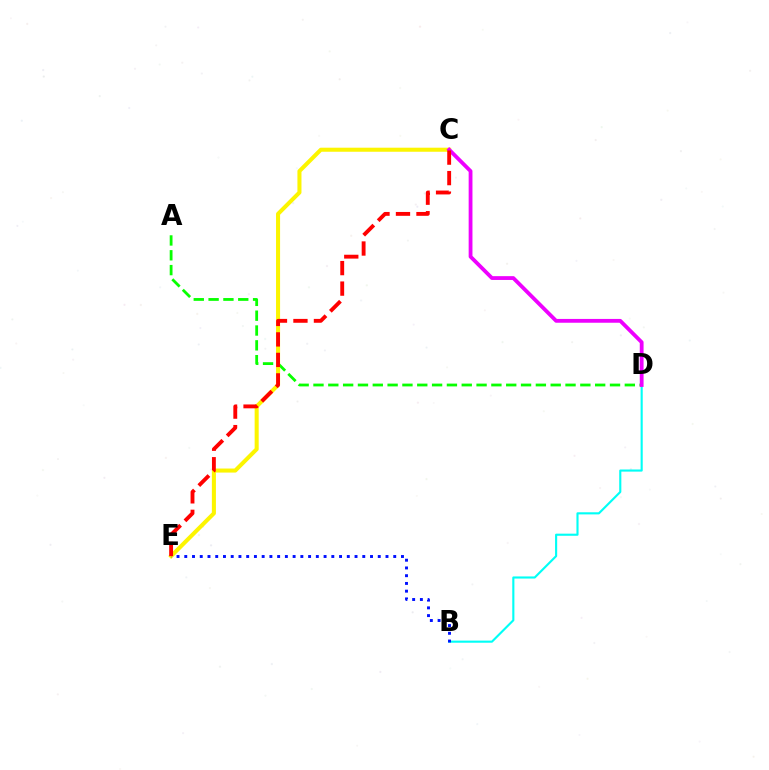{('B', 'D'): [{'color': '#00fff6', 'line_style': 'solid', 'thickness': 1.53}], ('A', 'D'): [{'color': '#08ff00', 'line_style': 'dashed', 'thickness': 2.01}], ('C', 'E'): [{'color': '#fcf500', 'line_style': 'solid', 'thickness': 2.91}, {'color': '#ff0000', 'line_style': 'dashed', 'thickness': 2.78}], ('C', 'D'): [{'color': '#ee00ff', 'line_style': 'solid', 'thickness': 2.74}], ('B', 'E'): [{'color': '#0010ff', 'line_style': 'dotted', 'thickness': 2.1}]}